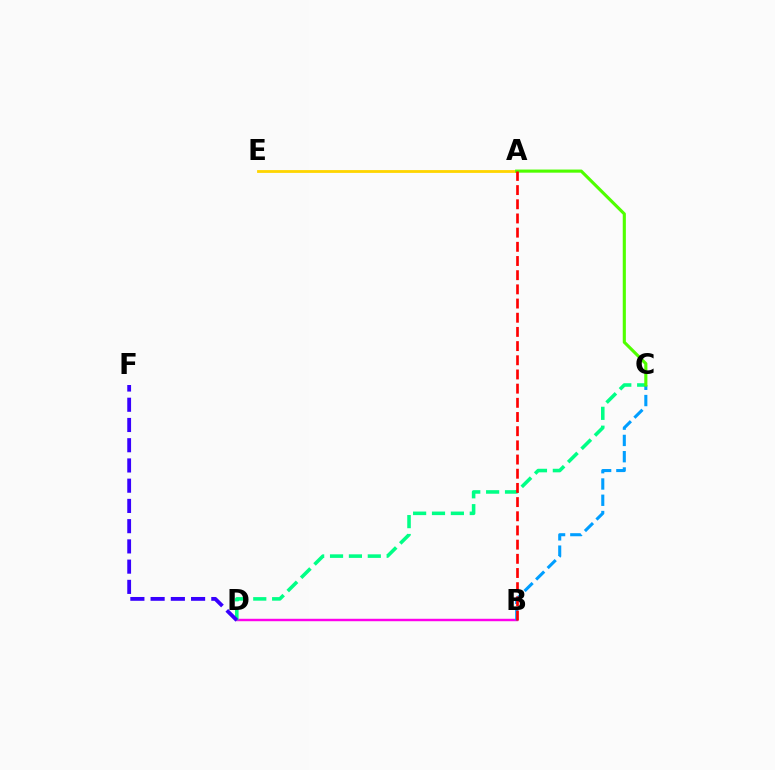{('B', 'D'): [{'color': '#ff00ed', 'line_style': 'solid', 'thickness': 1.76}], ('C', 'D'): [{'color': '#00ff86', 'line_style': 'dashed', 'thickness': 2.57}], ('A', 'E'): [{'color': '#ffd500', 'line_style': 'solid', 'thickness': 2.02}], ('B', 'C'): [{'color': '#009eff', 'line_style': 'dashed', 'thickness': 2.21}], ('A', 'C'): [{'color': '#4fff00', 'line_style': 'solid', 'thickness': 2.25}], ('A', 'B'): [{'color': '#ff0000', 'line_style': 'dashed', 'thickness': 1.93}], ('D', 'F'): [{'color': '#3700ff', 'line_style': 'dashed', 'thickness': 2.75}]}